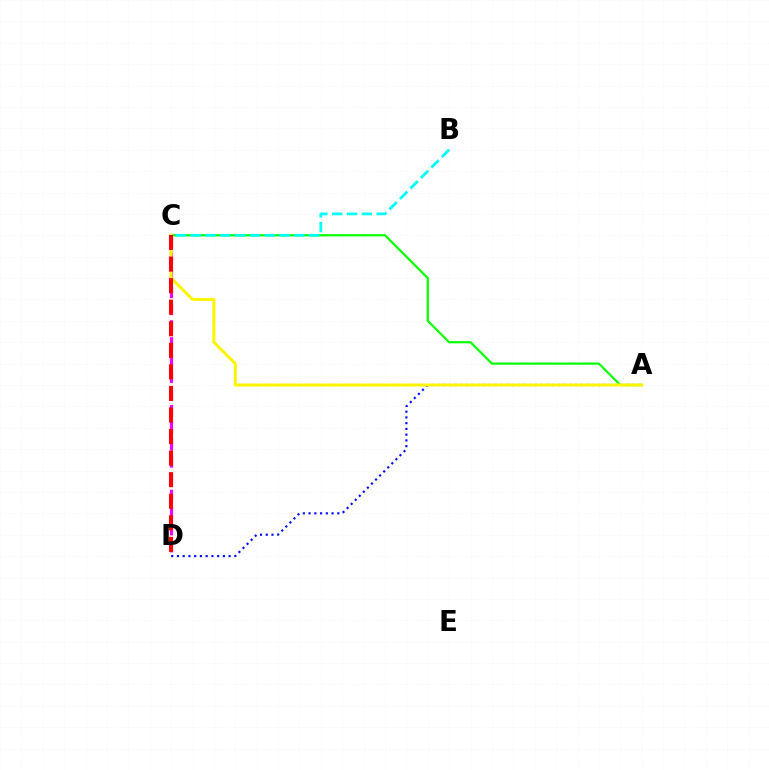{('A', 'D'): [{'color': '#0010ff', 'line_style': 'dotted', 'thickness': 1.56}], ('C', 'D'): [{'color': '#ee00ff', 'line_style': 'dashed', 'thickness': 2.3}, {'color': '#ff0000', 'line_style': 'dashed', 'thickness': 2.93}], ('A', 'C'): [{'color': '#08ff00', 'line_style': 'solid', 'thickness': 1.59}, {'color': '#fcf500', 'line_style': 'solid', 'thickness': 2.15}], ('B', 'C'): [{'color': '#00fff6', 'line_style': 'dashed', 'thickness': 2.01}]}